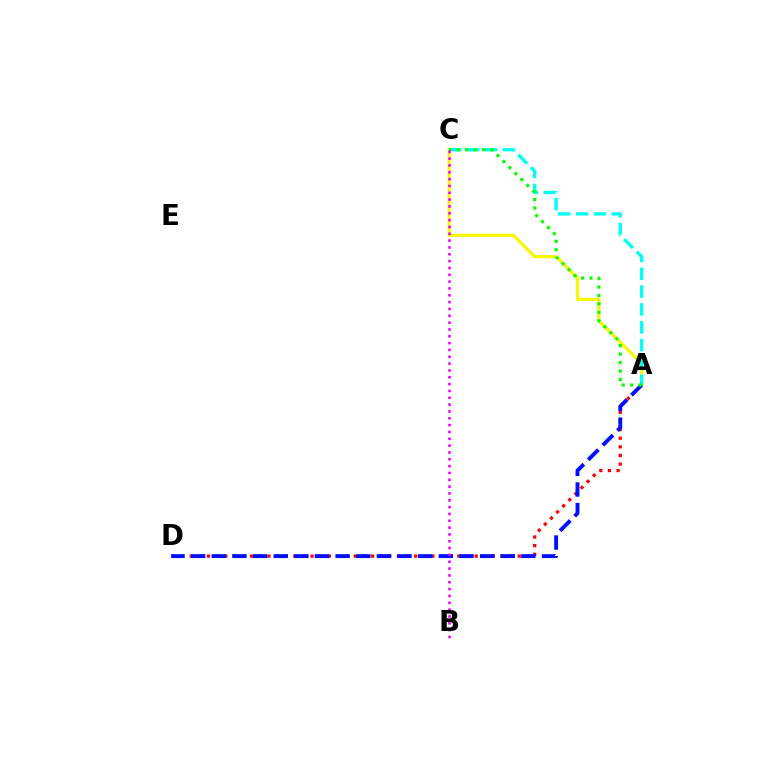{('A', 'C'): [{'color': '#fcf500', 'line_style': 'solid', 'thickness': 2.26}, {'color': '#00fff6', 'line_style': 'dashed', 'thickness': 2.42}, {'color': '#08ff00', 'line_style': 'dotted', 'thickness': 2.29}], ('A', 'D'): [{'color': '#ff0000', 'line_style': 'dotted', 'thickness': 2.35}, {'color': '#0010ff', 'line_style': 'dashed', 'thickness': 2.8}], ('B', 'C'): [{'color': '#ee00ff', 'line_style': 'dotted', 'thickness': 1.86}]}